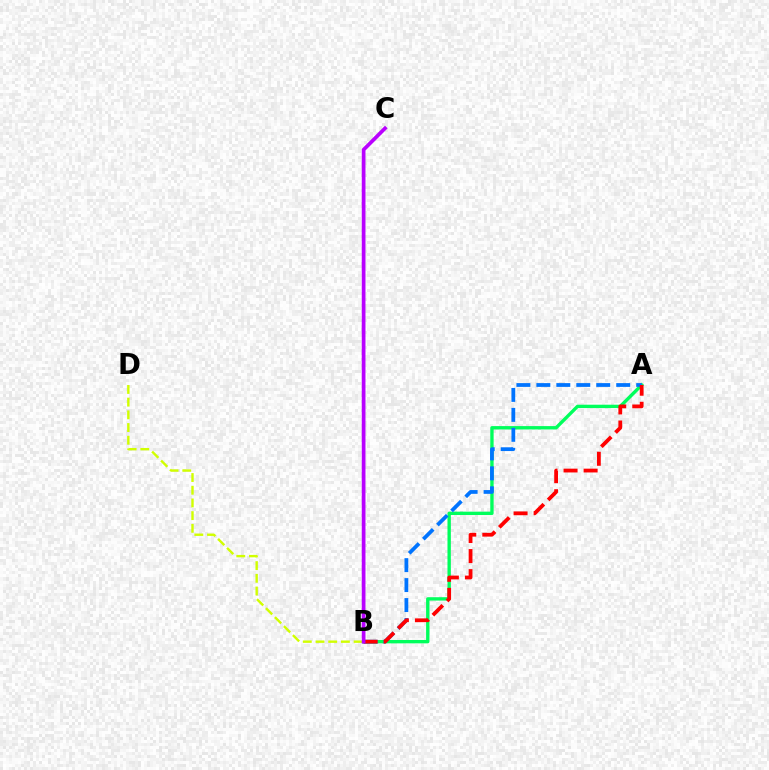{('A', 'B'): [{'color': '#00ff5c', 'line_style': 'solid', 'thickness': 2.42}, {'color': '#0074ff', 'line_style': 'dashed', 'thickness': 2.71}, {'color': '#ff0000', 'line_style': 'dashed', 'thickness': 2.72}], ('B', 'D'): [{'color': '#d1ff00', 'line_style': 'dashed', 'thickness': 1.73}], ('B', 'C'): [{'color': '#b900ff', 'line_style': 'solid', 'thickness': 2.67}]}